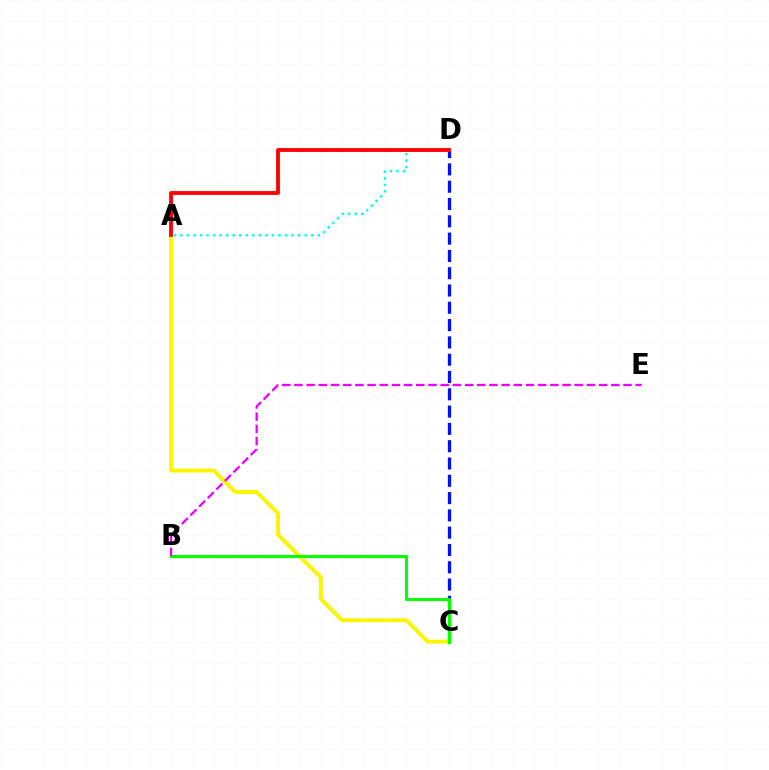{('A', 'C'): [{'color': '#fcf500', 'line_style': 'solid', 'thickness': 2.83}], ('A', 'D'): [{'color': '#00fff6', 'line_style': 'dotted', 'thickness': 1.78}, {'color': '#ff0000', 'line_style': 'solid', 'thickness': 2.76}], ('C', 'D'): [{'color': '#0010ff', 'line_style': 'dashed', 'thickness': 2.35}], ('B', 'C'): [{'color': '#08ff00', 'line_style': 'solid', 'thickness': 2.2}], ('B', 'E'): [{'color': '#ee00ff', 'line_style': 'dashed', 'thickness': 1.66}]}